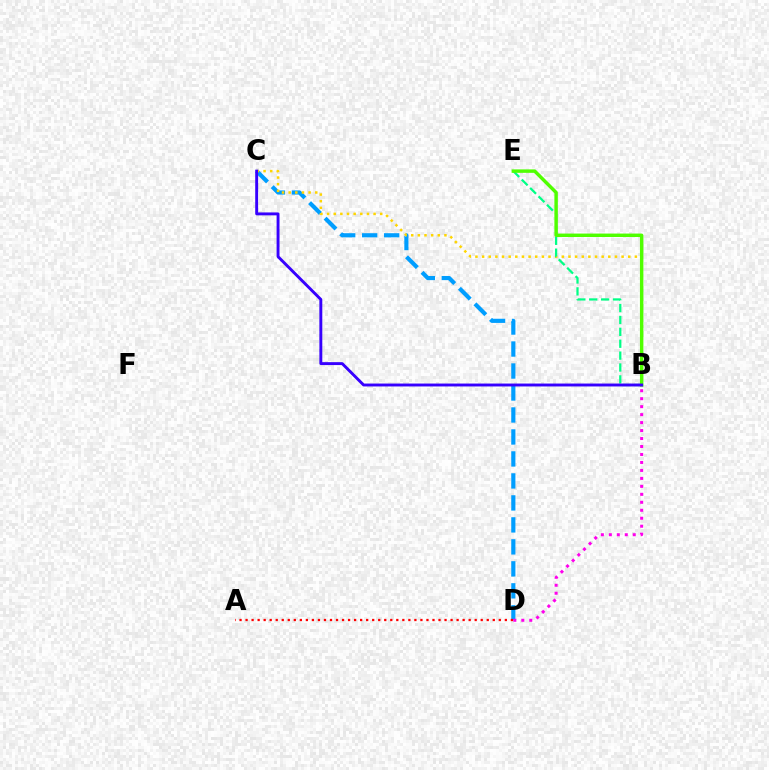{('C', 'D'): [{'color': '#009eff', 'line_style': 'dashed', 'thickness': 2.99}], ('A', 'D'): [{'color': '#ff0000', 'line_style': 'dotted', 'thickness': 1.64}], ('B', 'C'): [{'color': '#ffd500', 'line_style': 'dotted', 'thickness': 1.8}, {'color': '#3700ff', 'line_style': 'solid', 'thickness': 2.1}], ('B', 'E'): [{'color': '#00ff86', 'line_style': 'dashed', 'thickness': 1.62}, {'color': '#4fff00', 'line_style': 'solid', 'thickness': 2.48}], ('B', 'D'): [{'color': '#ff00ed', 'line_style': 'dotted', 'thickness': 2.17}]}